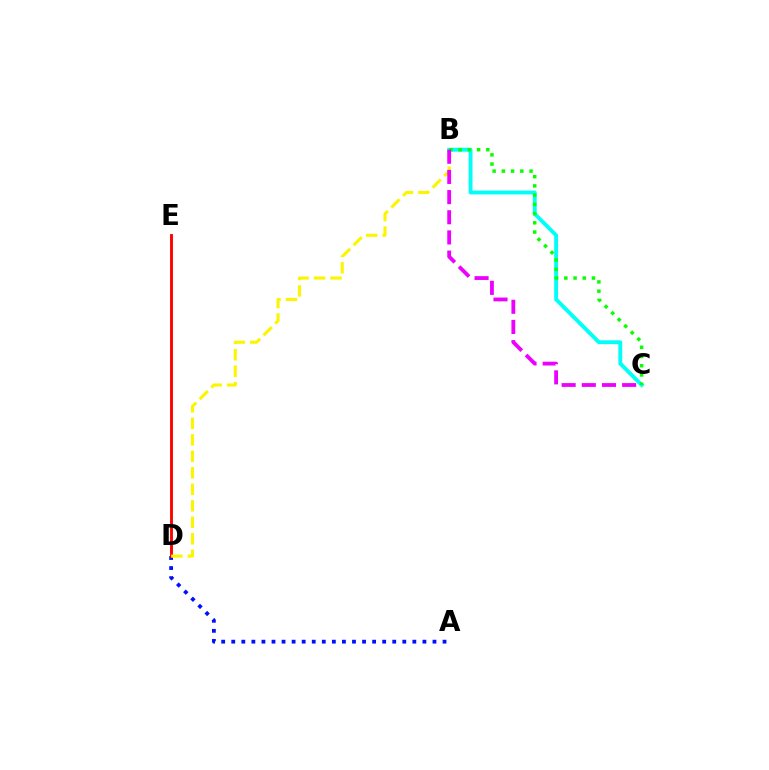{('A', 'D'): [{'color': '#0010ff', 'line_style': 'dotted', 'thickness': 2.73}], ('B', 'C'): [{'color': '#00fff6', 'line_style': 'solid', 'thickness': 2.8}, {'color': '#08ff00', 'line_style': 'dotted', 'thickness': 2.51}, {'color': '#ee00ff', 'line_style': 'dashed', 'thickness': 2.74}], ('D', 'E'): [{'color': '#ff0000', 'line_style': 'solid', 'thickness': 2.08}], ('B', 'D'): [{'color': '#fcf500', 'line_style': 'dashed', 'thickness': 2.24}]}